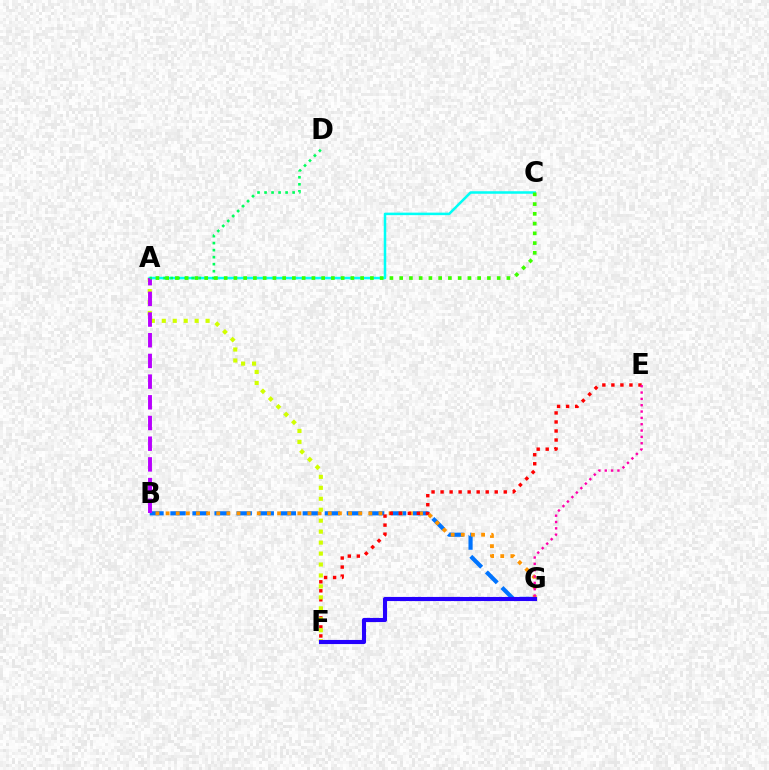{('B', 'G'): [{'color': '#0074ff', 'line_style': 'dashed', 'thickness': 3.0}, {'color': '#ff9400', 'line_style': 'dotted', 'thickness': 2.75}], ('A', 'C'): [{'color': '#00fff6', 'line_style': 'solid', 'thickness': 1.82}, {'color': '#3dff00', 'line_style': 'dotted', 'thickness': 2.65}], ('E', 'F'): [{'color': '#ff0000', 'line_style': 'dotted', 'thickness': 2.45}], ('A', 'F'): [{'color': '#d1ff00', 'line_style': 'dotted', 'thickness': 2.98}], ('F', 'G'): [{'color': '#2500ff', 'line_style': 'solid', 'thickness': 2.97}], ('A', 'B'): [{'color': '#b900ff', 'line_style': 'dashed', 'thickness': 2.81}], ('E', 'G'): [{'color': '#ff00ac', 'line_style': 'dotted', 'thickness': 1.72}], ('A', 'D'): [{'color': '#00ff5c', 'line_style': 'dotted', 'thickness': 1.91}]}